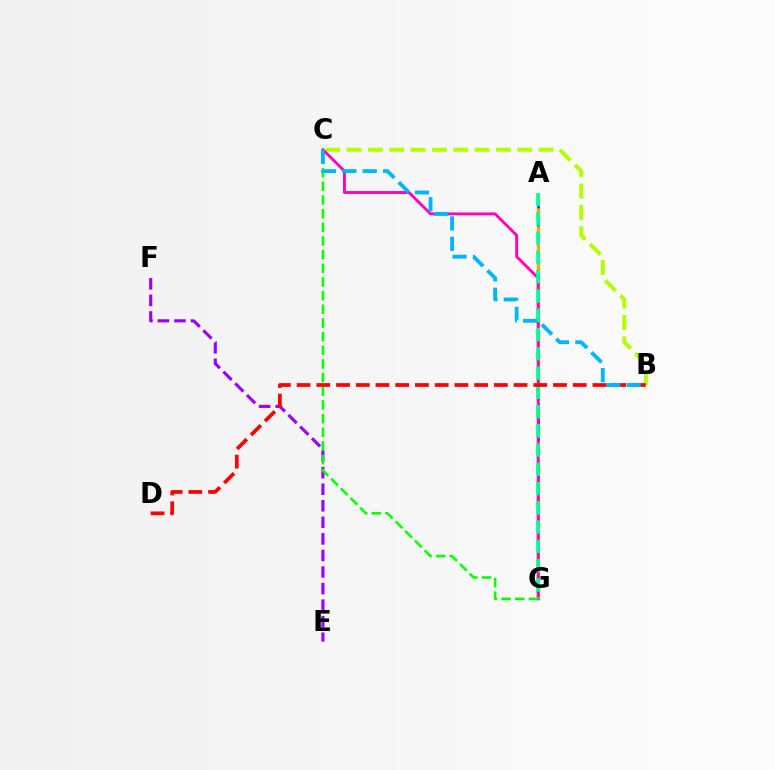{('E', 'F'): [{'color': '#9b00ff', 'line_style': 'dashed', 'thickness': 2.25}], ('A', 'G'): [{'color': '#0010ff', 'line_style': 'dashed', 'thickness': 1.95}, {'color': '#ffa500', 'line_style': 'dashed', 'thickness': 2.45}, {'color': '#00ff9d', 'line_style': 'dashed', 'thickness': 2.62}], ('B', 'C'): [{'color': '#b3ff00', 'line_style': 'dashed', 'thickness': 2.9}, {'color': '#00b5ff', 'line_style': 'dashed', 'thickness': 2.77}], ('C', 'G'): [{'color': '#ff00bd', 'line_style': 'solid', 'thickness': 2.07}, {'color': '#08ff00', 'line_style': 'dashed', 'thickness': 1.86}], ('B', 'D'): [{'color': '#ff0000', 'line_style': 'dashed', 'thickness': 2.68}]}